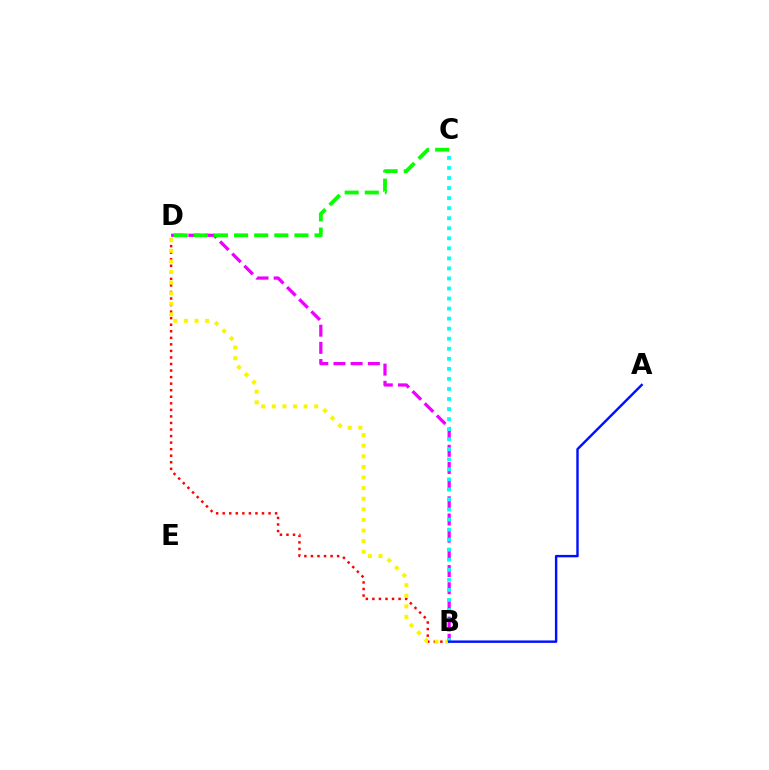{('B', 'D'): [{'color': '#ff0000', 'line_style': 'dotted', 'thickness': 1.78}, {'color': '#ee00ff', 'line_style': 'dashed', 'thickness': 2.33}, {'color': '#fcf500', 'line_style': 'dotted', 'thickness': 2.88}], ('B', 'C'): [{'color': '#00fff6', 'line_style': 'dotted', 'thickness': 2.73}], ('C', 'D'): [{'color': '#08ff00', 'line_style': 'dashed', 'thickness': 2.73}], ('A', 'B'): [{'color': '#0010ff', 'line_style': 'solid', 'thickness': 1.75}]}